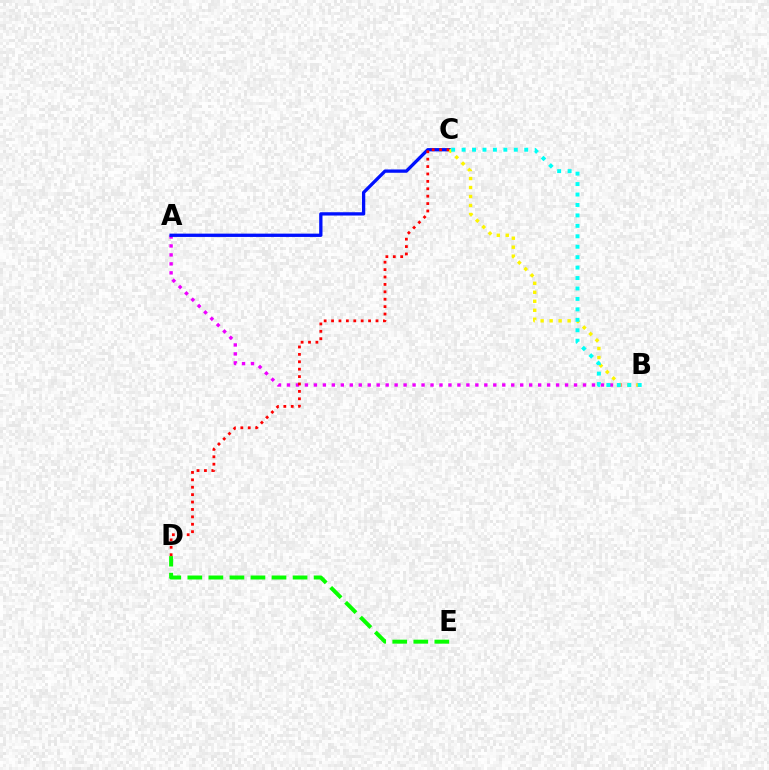{('D', 'E'): [{'color': '#08ff00', 'line_style': 'dashed', 'thickness': 2.86}], ('A', 'B'): [{'color': '#ee00ff', 'line_style': 'dotted', 'thickness': 2.44}], ('A', 'C'): [{'color': '#0010ff', 'line_style': 'solid', 'thickness': 2.38}], ('B', 'C'): [{'color': '#fcf500', 'line_style': 'dotted', 'thickness': 2.44}, {'color': '#00fff6', 'line_style': 'dotted', 'thickness': 2.84}], ('C', 'D'): [{'color': '#ff0000', 'line_style': 'dotted', 'thickness': 2.01}]}